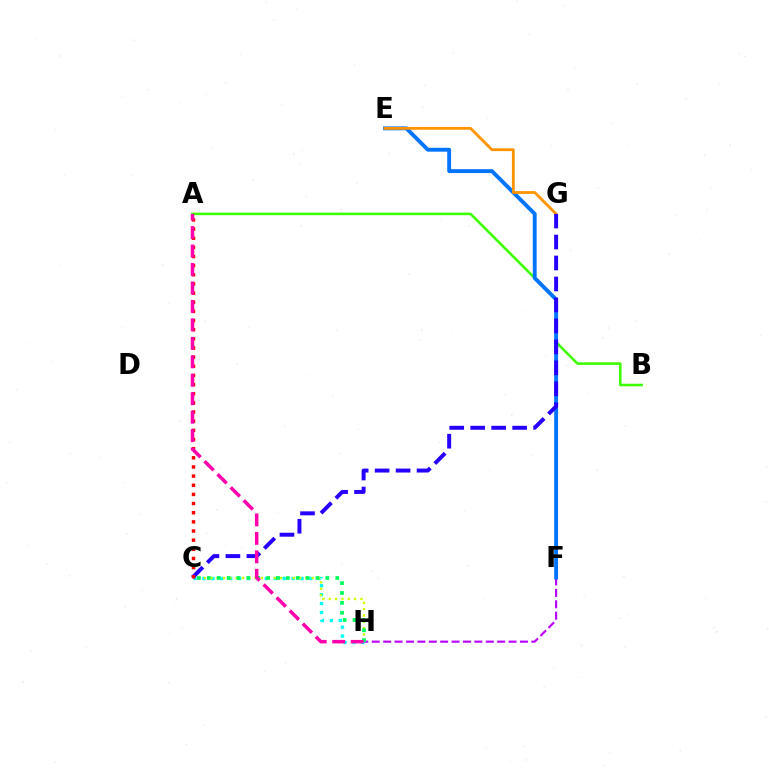{('A', 'B'): [{'color': '#3dff00', 'line_style': 'solid', 'thickness': 1.86}], ('F', 'H'): [{'color': '#b900ff', 'line_style': 'dashed', 'thickness': 1.55}], ('E', 'F'): [{'color': '#0074ff', 'line_style': 'solid', 'thickness': 2.79}], ('C', 'H'): [{'color': '#00fff6', 'line_style': 'dotted', 'thickness': 2.42}, {'color': '#d1ff00', 'line_style': 'dotted', 'thickness': 1.72}, {'color': '#00ff5c', 'line_style': 'dotted', 'thickness': 2.68}], ('E', 'G'): [{'color': '#ff9400', 'line_style': 'solid', 'thickness': 2.01}], ('C', 'G'): [{'color': '#2500ff', 'line_style': 'dashed', 'thickness': 2.85}], ('A', 'C'): [{'color': '#ff0000', 'line_style': 'dotted', 'thickness': 2.49}], ('A', 'H'): [{'color': '#ff00ac', 'line_style': 'dashed', 'thickness': 2.51}]}